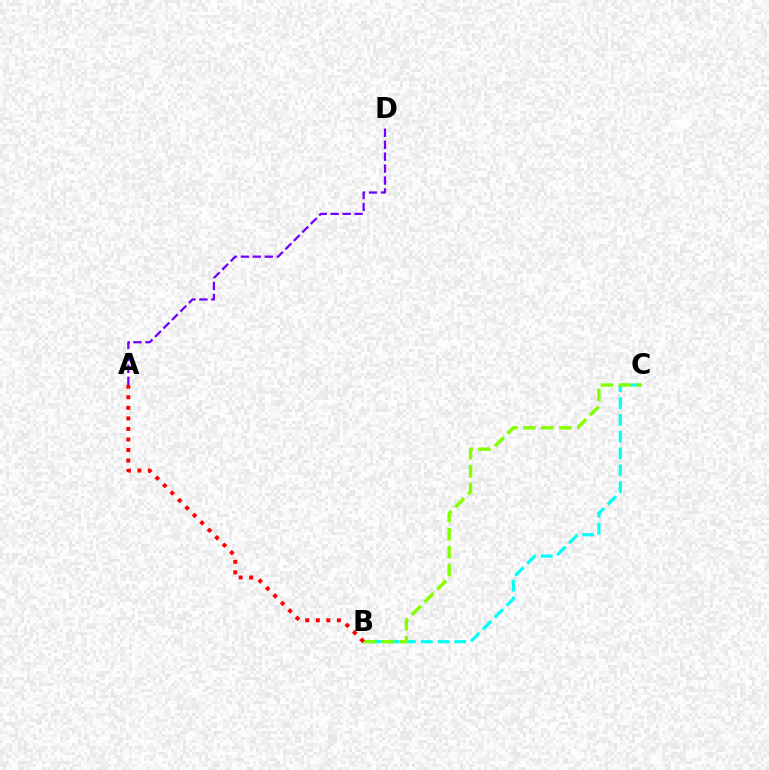{('B', 'C'): [{'color': '#00fff6', 'line_style': 'dashed', 'thickness': 2.28}, {'color': '#84ff00', 'line_style': 'dashed', 'thickness': 2.44}], ('A', 'D'): [{'color': '#7200ff', 'line_style': 'dashed', 'thickness': 1.62}], ('A', 'B'): [{'color': '#ff0000', 'line_style': 'dotted', 'thickness': 2.86}]}